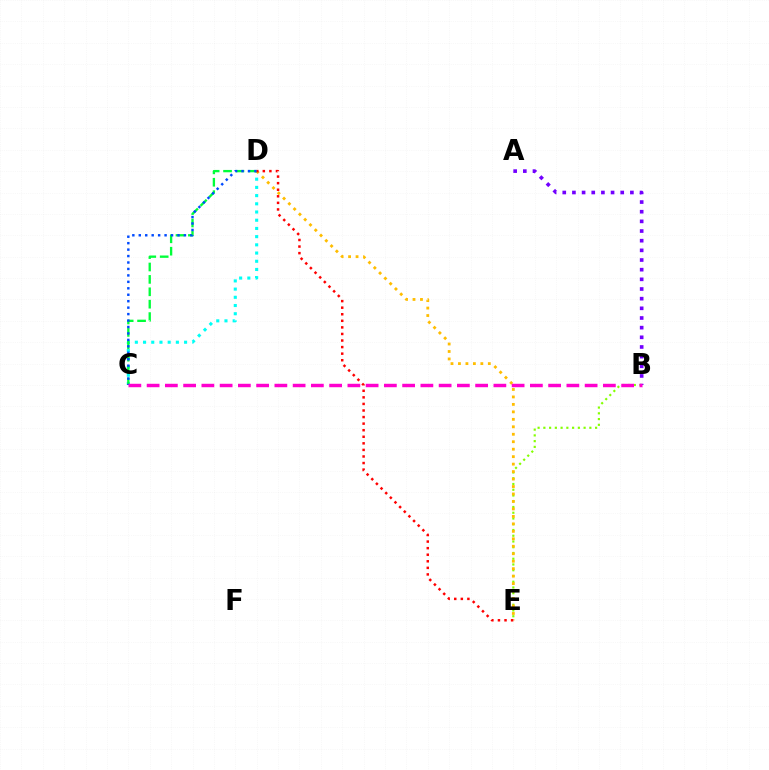{('B', 'E'): [{'color': '#84ff00', 'line_style': 'dotted', 'thickness': 1.56}], ('A', 'B'): [{'color': '#7200ff', 'line_style': 'dotted', 'thickness': 2.62}], ('C', 'D'): [{'color': '#00fff6', 'line_style': 'dotted', 'thickness': 2.23}, {'color': '#00ff39', 'line_style': 'dashed', 'thickness': 1.68}, {'color': '#004bff', 'line_style': 'dotted', 'thickness': 1.75}], ('D', 'E'): [{'color': '#ffbd00', 'line_style': 'dotted', 'thickness': 2.03}, {'color': '#ff0000', 'line_style': 'dotted', 'thickness': 1.78}], ('B', 'C'): [{'color': '#ff00cf', 'line_style': 'dashed', 'thickness': 2.48}]}